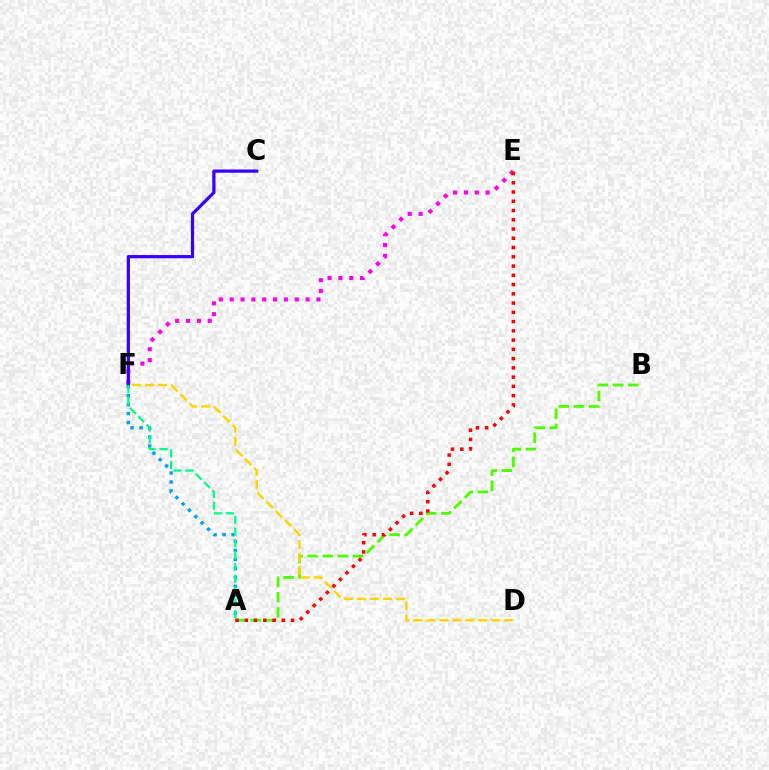{('A', 'F'): [{'color': '#009eff', 'line_style': 'dotted', 'thickness': 2.44}, {'color': '#00ff86', 'line_style': 'dashed', 'thickness': 1.6}], ('A', 'B'): [{'color': '#4fff00', 'line_style': 'dashed', 'thickness': 2.06}], ('E', 'F'): [{'color': '#ff00ed', 'line_style': 'dotted', 'thickness': 2.95}], ('D', 'F'): [{'color': '#ffd500', 'line_style': 'dashed', 'thickness': 1.76}], ('A', 'E'): [{'color': '#ff0000', 'line_style': 'dotted', 'thickness': 2.51}], ('C', 'F'): [{'color': '#3700ff', 'line_style': 'solid', 'thickness': 2.32}]}